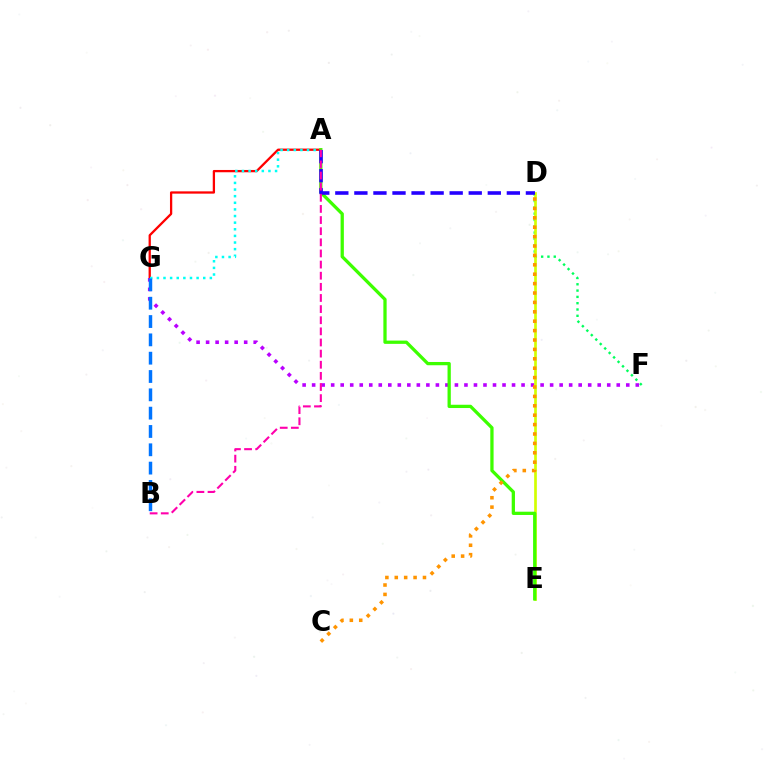{('A', 'G'): [{'color': '#ff0000', 'line_style': 'solid', 'thickness': 1.65}, {'color': '#00fff6', 'line_style': 'dotted', 'thickness': 1.8}], ('D', 'F'): [{'color': '#00ff5c', 'line_style': 'dotted', 'thickness': 1.71}], ('F', 'G'): [{'color': '#b900ff', 'line_style': 'dotted', 'thickness': 2.59}], ('D', 'E'): [{'color': '#d1ff00', 'line_style': 'solid', 'thickness': 1.93}], ('B', 'G'): [{'color': '#0074ff', 'line_style': 'dashed', 'thickness': 2.49}], ('A', 'E'): [{'color': '#3dff00', 'line_style': 'solid', 'thickness': 2.36}], ('C', 'D'): [{'color': '#ff9400', 'line_style': 'dotted', 'thickness': 2.55}], ('A', 'D'): [{'color': '#2500ff', 'line_style': 'dashed', 'thickness': 2.59}], ('A', 'B'): [{'color': '#ff00ac', 'line_style': 'dashed', 'thickness': 1.51}]}